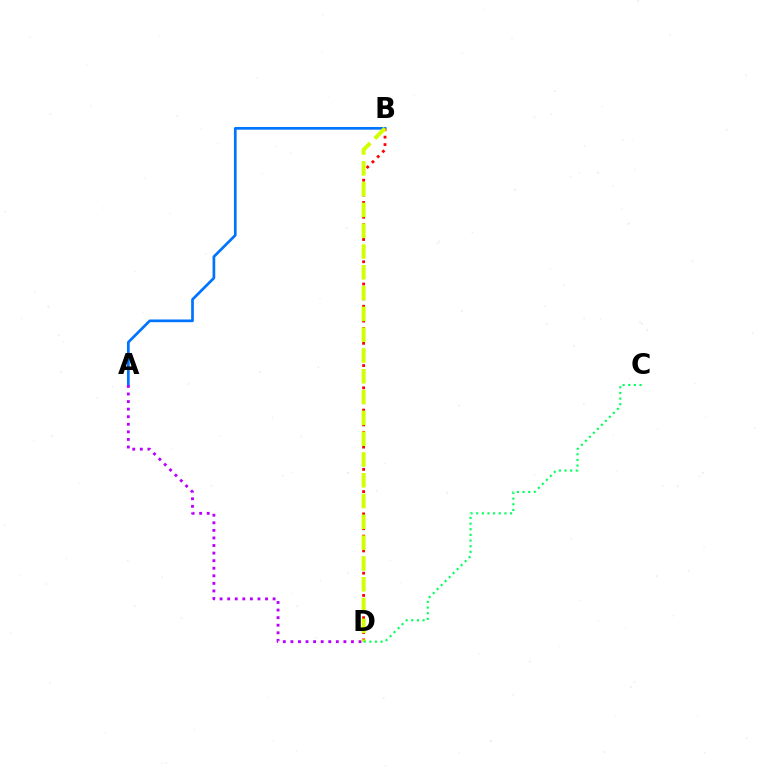{('A', 'B'): [{'color': '#0074ff', 'line_style': 'solid', 'thickness': 1.95}], ('B', 'D'): [{'color': '#ff0000', 'line_style': 'dotted', 'thickness': 2.01}, {'color': '#d1ff00', 'line_style': 'dashed', 'thickness': 2.83}], ('A', 'D'): [{'color': '#b900ff', 'line_style': 'dotted', 'thickness': 2.06}], ('C', 'D'): [{'color': '#00ff5c', 'line_style': 'dotted', 'thickness': 1.53}]}